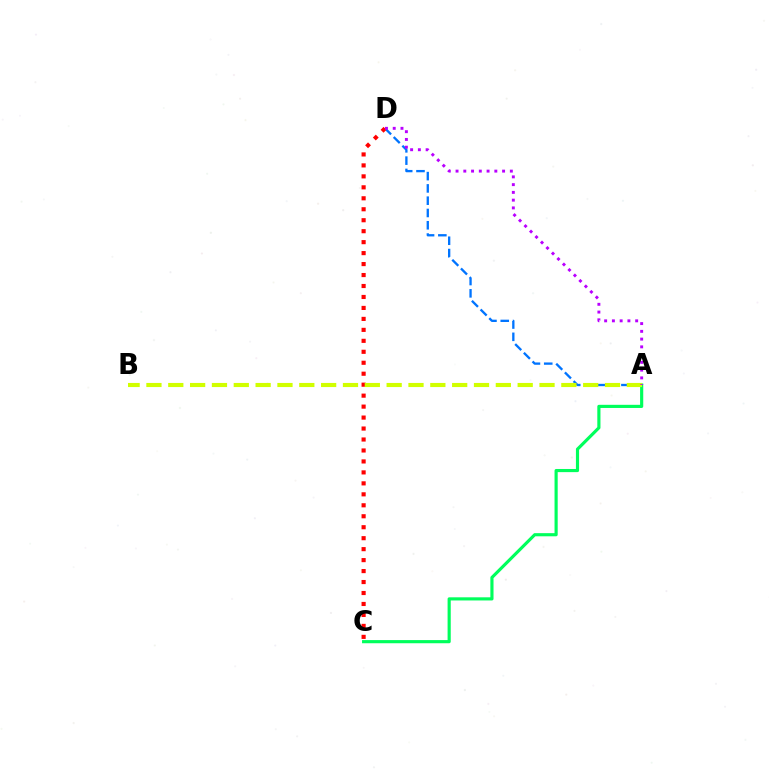{('A', 'D'): [{'color': '#0074ff', 'line_style': 'dashed', 'thickness': 1.67}, {'color': '#b900ff', 'line_style': 'dotted', 'thickness': 2.11}], ('A', 'C'): [{'color': '#00ff5c', 'line_style': 'solid', 'thickness': 2.27}], ('C', 'D'): [{'color': '#ff0000', 'line_style': 'dotted', 'thickness': 2.98}], ('A', 'B'): [{'color': '#d1ff00', 'line_style': 'dashed', 'thickness': 2.97}]}